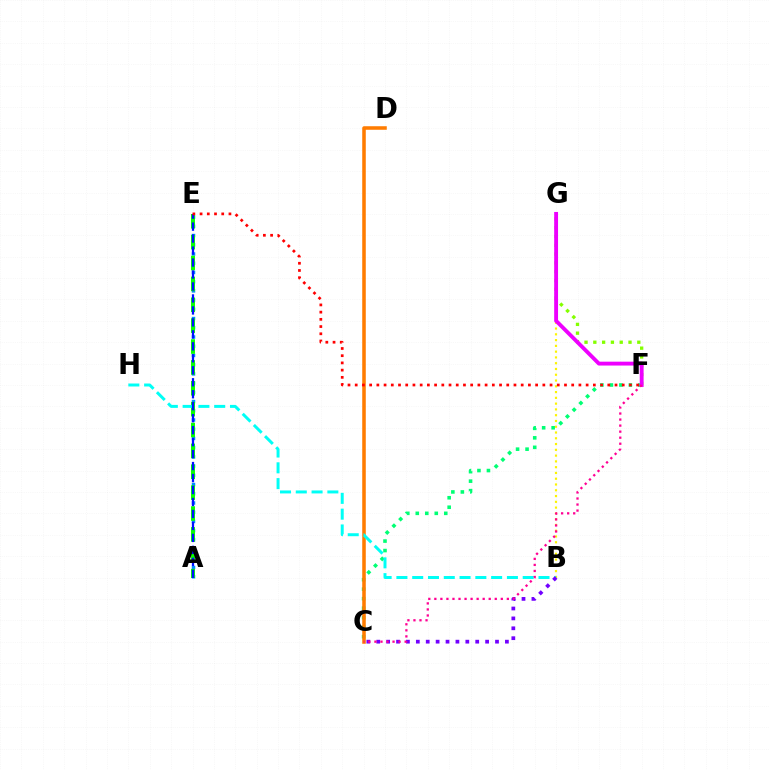{('A', 'E'): [{'color': '#008cff', 'line_style': 'dotted', 'thickness': 2.51}, {'color': '#08ff00', 'line_style': 'dashed', 'thickness': 2.84}, {'color': '#0010ff', 'line_style': 'dashed', 'thickness': 1.63}], ('B', 'G'): [{'color': '#fcf500', 'line_style': 'dotted', 'thickness': 1.57}], ('C', 'F'): [{'color': '#00ff74', 'line_style': 'dotted', 'thickness': 2.58}, {'color': '#ff0094', 'line_style': 'dotted', 'thickness': 1.64}], ('C', 'D'): [{'color': '#ff7c00', 'line_style': 'solid', 'thickness': 2.55}], ('B', 'H'): [{'color': '#00fff6', 'line_style': 'dashed', 'thickness': 2.14}], ('B', 'C'): [{'color': '#7200ff', 'line_style': 'dotted', 'thickness': 2.69}], ('E', 'F'): [{'color': '#ff0000', 'line_style': 'dotted', 'thickness': 1.96}], ('F', 'G'): [{'color': '#84ff00', 'line_style': 'dotted', 'thickness': 2.39}, {'color': '#ee00ff', 'line_style': 'solid', 'thickness': 2.78}]}